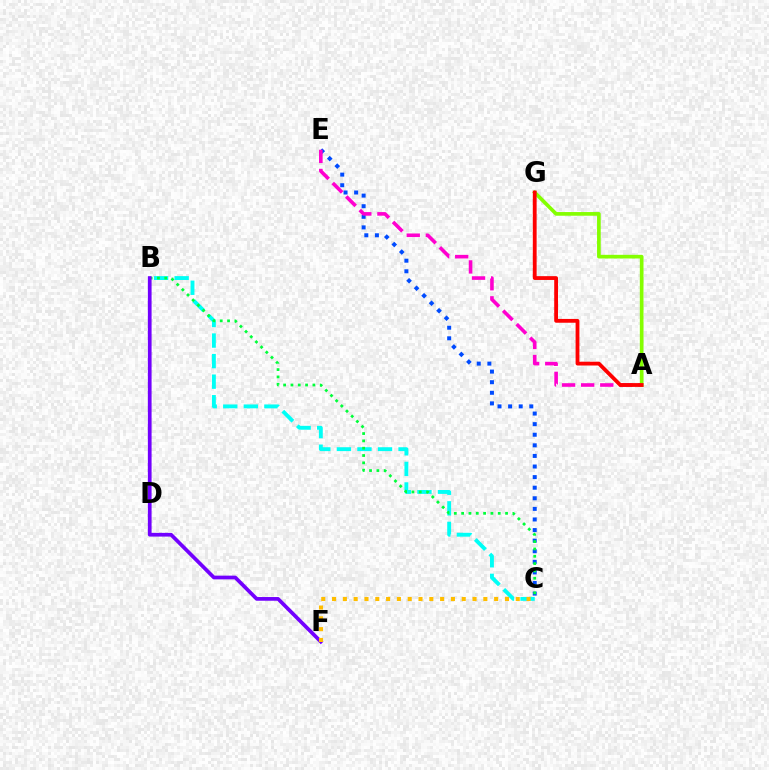{('B', 'C'): [{'color': '#00fff6', 'line_style': 'dashed', 'thickness': 2.79}, {'color': '#00ff39', 'line_style': 'dotted', 'thickness': 1.99}], ('C', 'E'): [{'color': '#004bff', 'line_style': 'dotted', 'thickness': 2.88}], ('A', 'E'): [{'color': '#ff00cf', 'line_style': 'dashed', 'thickness': 2.6}], ('B', 'F'): [{'color': '#7200ff', 'line_style': 'solid', 'thickness': 2.68}], ('A', 'G'): [{'color': '#84ff00', 'line_style': 'solid', 'thickness': 2.65}, {'color': '#ff0000', 'line_style': 'solid', 'thickness': 2.74}], ('C', 'F'): [{'color': '#ffbd00', 'line_style': 'dotted', 'thickness': 2.94}]}